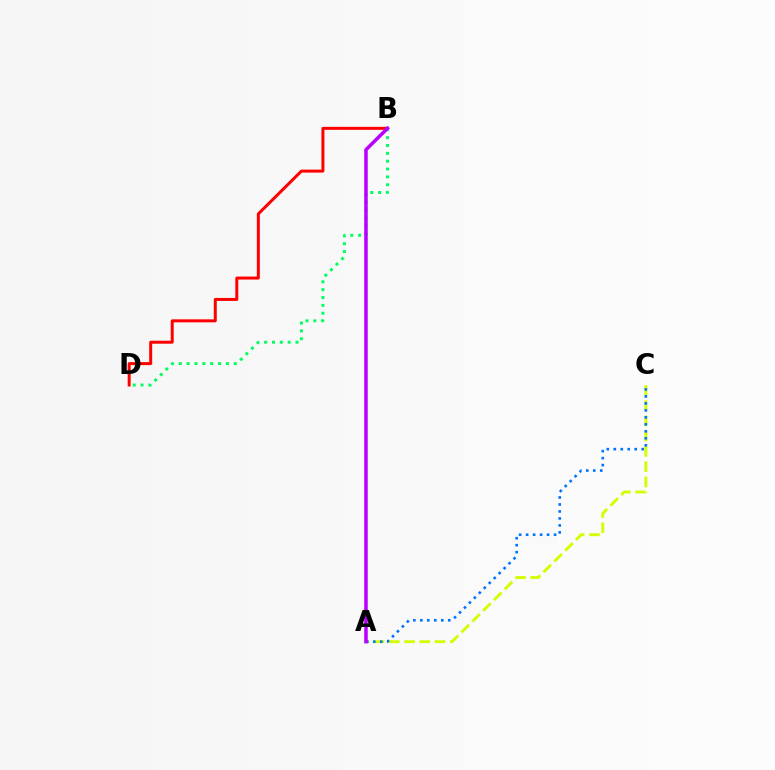{('A', 'C'): [{'color': '#d1ff00', 'line_style': 'dashed', 'thickness': 2.07}, {'color': '#0074ff', 'line_style': 'dotted', 'thickness': 1.9}], ('B', 'D'): [{'color': '#ff0000', 'line_style': 'solid', 'thickness': 2.16}, {'color': '#00ff5c', 'line_style': 'dotted', 'thickness': 2.13}], ('A', 'B'): [{'color': '#b900ff', 'line_style': 'solid', 'thickness': 2.53}]}